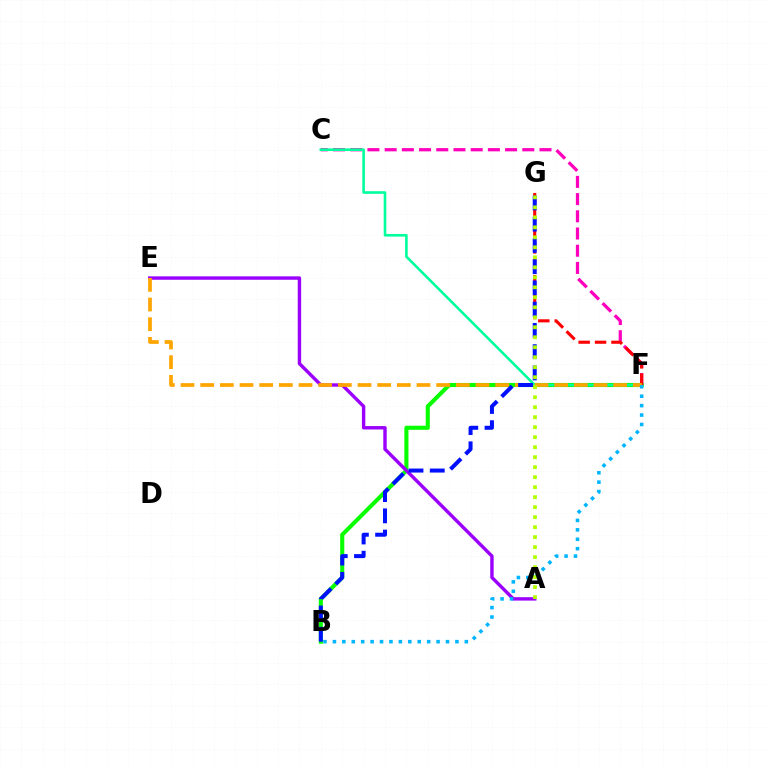{('C', 'F'): [{'color': '#ff00bd', 'line_style': 'dashed', 'thickness': 2.34}, {'color': '#00ff9d', 'line_style': 'solid', 'thickness': 1.88}], ('B', 'F'): [{'color': '#08ff00', 'line_style': 'solid', 'thickness': 2.95}, {'color': '#00b5ff', 'line_style': 'dotted', 'thickness': 2.56}], ('A', 'E'): [{'color': '#9b00ff', 'line_style': 'solid', 'thickness': 2.45}], ('F', 'G'): [{'color': '#ff0000', 'line_style': 'dashed', 'thickness': 2.23}], ('E', 'F'): [{'color': '#ffa500', 'line_style': 'dashed', 'thickness': 2.67}], ('B', 'G'): [{'color': '#0010ff', 'line_style': 'dashed', 'thickness': 2.89}], ('A', 'G'): [{'color': '#b3ff00', 'line_style': 'dotted', 'thickness': 2.72}]}